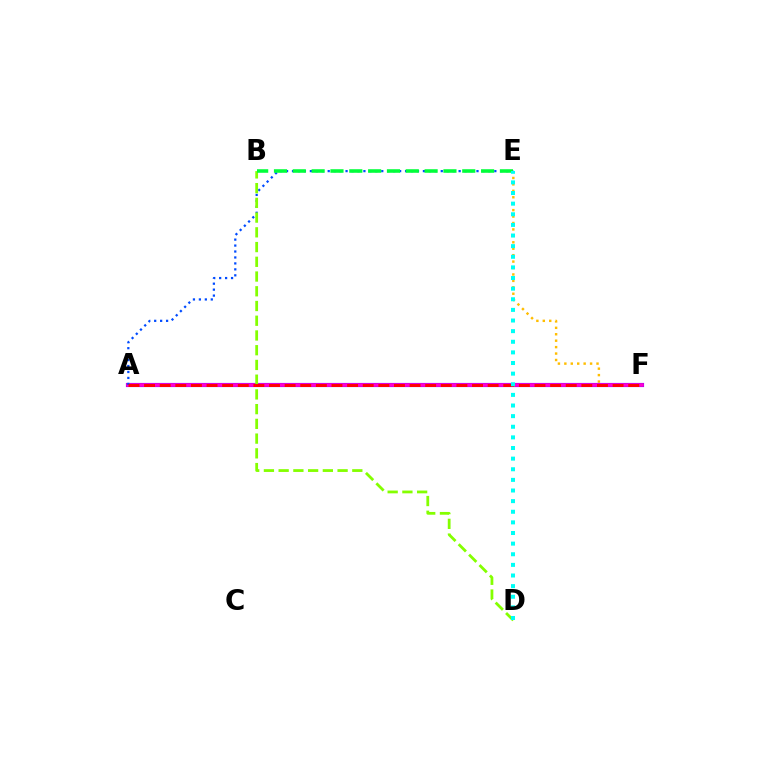{('E', 'F'): [{'color': '#ffbd00', 'line_style': 'dotted', 'thickness': 1.75}], ('A', 'F'): [{'color': '#7200ff', 'line_style': 'solid', 'thickness': 2.99}, {'color': '#ff00cf', 'line_style': 'solid', 'thickness': 2.54}, {'color': '#ff0000', 'line_style': 'dashed', 'thickness': 2.12}], ('A', 'E'): [{'color': '#004bff', 'line_style': 'dotted', 'thickness': 1.62}], ('B', 'D'): [{'color': '#84ff00', 'line_style': 'dashed', 'thickness': 2.0}], ('B', 'E'): [{'color': '#00ff39', 'line_style': 'dashed', 'thickness': 2.56}], ('D', 'E'): [{'color': '#00fff6', 'line_style': 'dotted', 'thickness': 2.89}]}